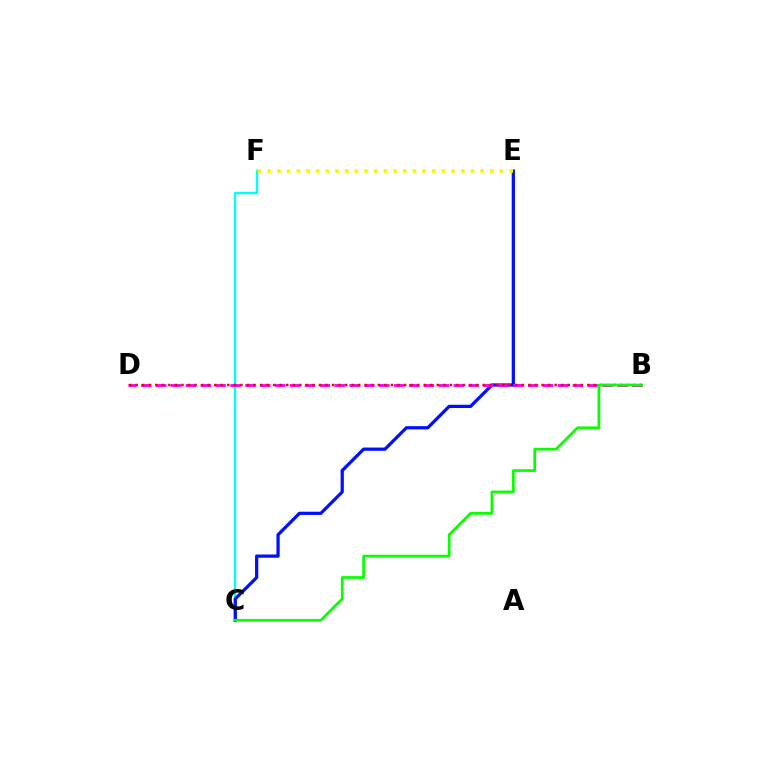{('C', 'F'): [{'color': '#00fff6', 'line_style': 'solid', 'thickness': 1.73}], ('C', 'E'): [{'color': '#0010ff', 'line_style': 'solid', 'thickness': 2.33}], ('B', 'D'): [{'color': '#ee00ff', 'line_style': 'dashed', 'thickness': 2.02}, {'color': '#ff0000', 'line_style': 'dotted', 'thickness': 1.78}], ('E', 'F'): [{'color': '#fcf500', 'line_style': 'dotted', 'thickness': 2.63}], ('B', 'C'): [{'color': '#08ff00', 'line_style': 'solid', 'thickness': 1.96}]}